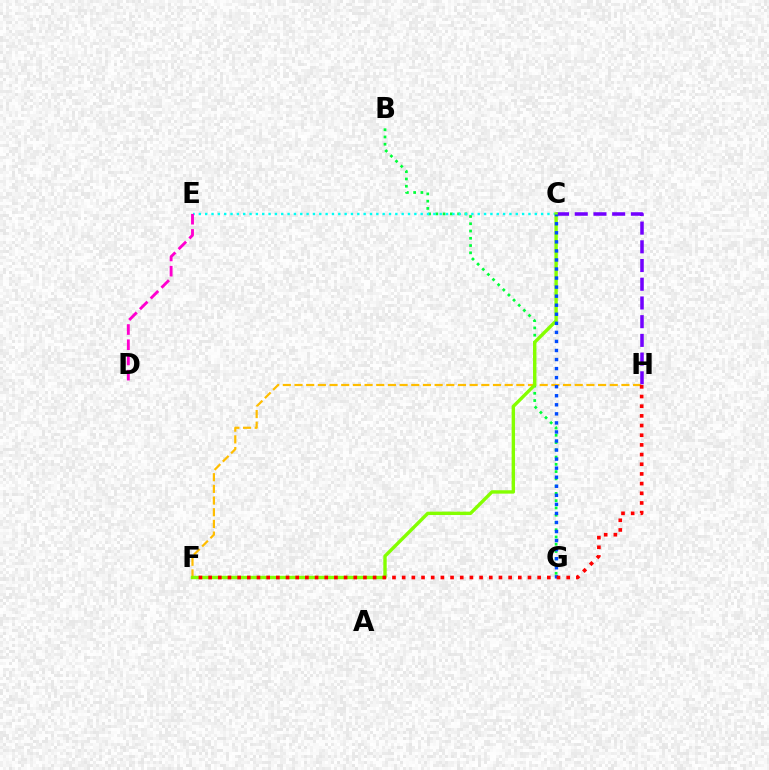{('F', 'H'): [{'color': '#ffbd00', 'line_style': 'dashed', 'thickness': 1.59}, {'color': '#ff0000', 'line_style': 'dotted', 'thickness': 2.63}], ('B', 'G'): [{'color': '#00ff39', 'line_style': 'dotted', 'thickness': 1.97}], ('C', 'E'): [{'color': '#00fff6', 'line_style': 'dotted', 'thickness': 1.72}], ('C', 'H'): [{'color': '#7200ff', 'line_style': 'dashed', 'thickness': 2.54}], ('D', 'E'): [{'color': '#ff00cf', 'line_style': 'dashed', 'thickness': 2.07}], ('C', 'F'): [{'color': '#84ff00', 'line_style': 'solid', 'thickness': 2.44}], ('C', 'G'): [{'color': '#004bff', 'line_style': 'dotted', 'thickness': 2.46}]}